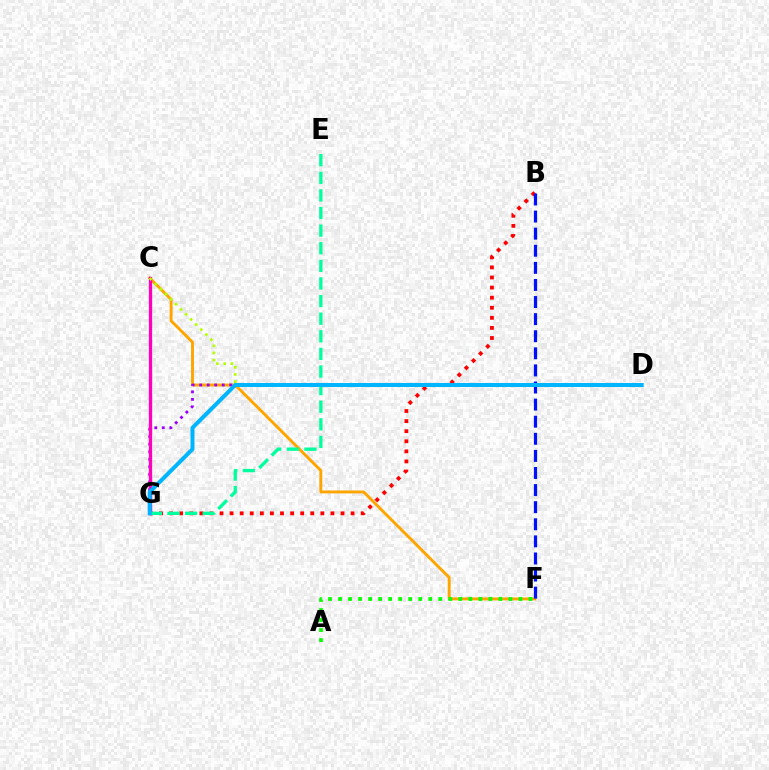{('C', 'F'): [{'color': '#ffa500', 'line_style': 'solid', 'thickness': 2.1}], ('A', 'F'): [{'color': '#08ff00', 'line_style': 'dotted', 'thickness': 2.72}], ('B', 'G'): [{'color': '#ff0000', 'line_style': 'dotted', 'thickness': 2.74}], ('D', 'G'): [{'color': '#9b00ff', 'line_style': 'dotted', 'thickness': 2.04}, {'color': '#00b5ff', 'line_style': 'solid', 'thickness': 2.89}], ('C', 'G'): [{'color': '#ff00bd', 'line_style': 'solid', 'thickness': 2.38}], ('C', 'D'): [{'color': '#b3ff00', 'line_style': 'dotted', 'thickness': 1.94}], ('E', 'G'): [{'color': '#00ff9d', 'line_style': 'dashed', 'thickness': 2.39}], ('B', 'F'): [{'color': '#0010ff', 'line_style': 'dashed', 'thickness': 2.32}]}